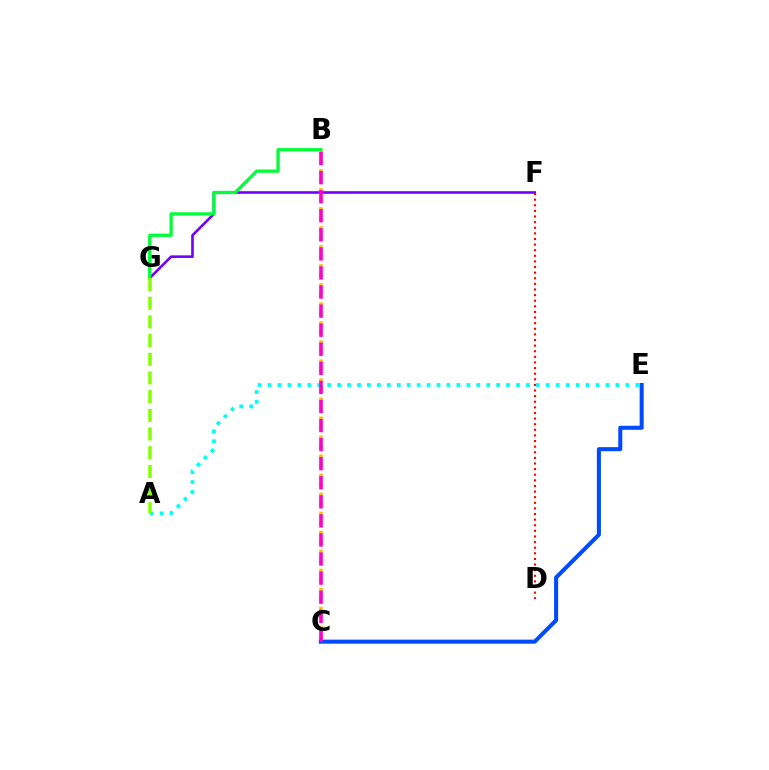{('B', 'C'): [{'color': '#ffbd00', 'line_style': 'dotted', 'thickness': 2.59}, {'color': '#ff00cf', 'line_style': 'dashed', 'thickness': 2.59}], ('D', 'F'): [{'color': '#ff0000', 'line_style': 'dotted', 'thickness': 1.53}], ('F', 'G'): [{'color': '#7200ff', 'line_style': 'solid', 'thickness': 1.88}], ('A', 'E'): [{'color': '#00fff6', 'line_style': 'dotted', 'thickness': 2.7}], ('B', 'G'): [{'color': '#00ff39', 'line_style': 'solid', 'thickness': 2.35}], ('C', 'E'): [{'color': '#004bff', 'line_style': 'solid', 'thickness': 2.9}], ('A', 'G'): [{'color': '#84ff00', 'line_style': 'dashed', 'thickness': 2.54}]}